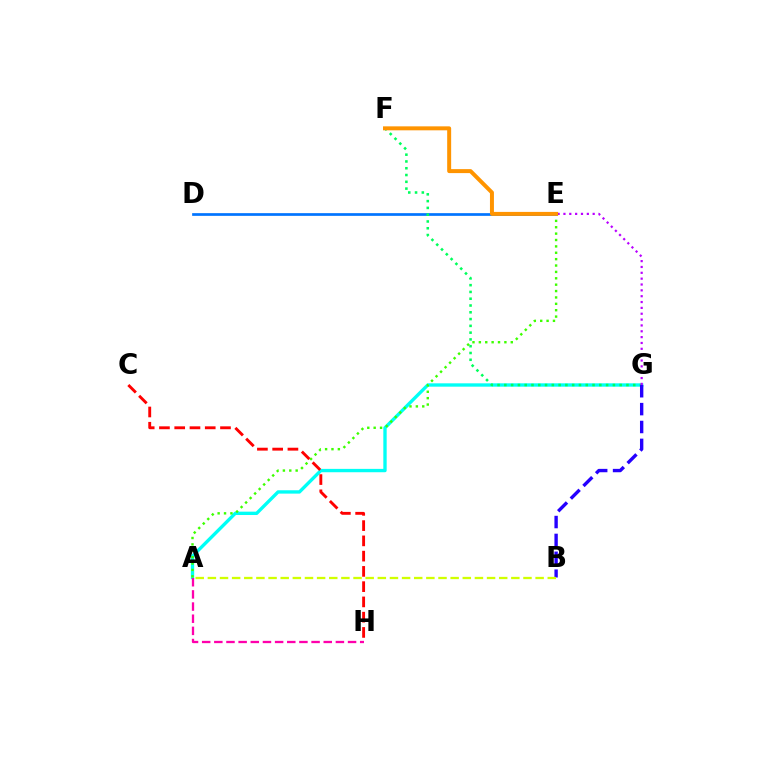{('A', 'G'): [{'color': '#00fff6', 'line_style': 'solid', 'thickness': 2.42}], ('A', 'E'): [{'color': '#3dff00', 'line_style': 'dotted', 'thickness': 1.73}], ('D', 'E'): [{'color': '#0074ff', 'line_style': 'solid', 'thickness': 1.94}], ('F', 'G'): [{'color': '#00ff5c', 'line_style': 'dotted', 'thickness': 1.84}], ('E', 'G'): [{'color': '#b900ff', 'line_style': 'dotted', 'thickness': 1.59}], ('B', 'G'): [{'color': '#2500ff', 'line_style': 'dashed', 'thickness': 2.43}], ('C', 'H'): [{'color': '#ff0000', 'line_style': 'dashed', 'thickness': 2.07}], ('E', 'F'): [{'color': '#ff9400', 'line_style': 'solid', 'thickness': 2.86}], ('A', 'H'): [{'color': '#ff00ac', 'line_style': 'dashed', 'thickness': 1.65}], ('A', 'B'): [{'color': '#d1ff00', 'line_style': 'dashed', 'thickness': 1.65}]}